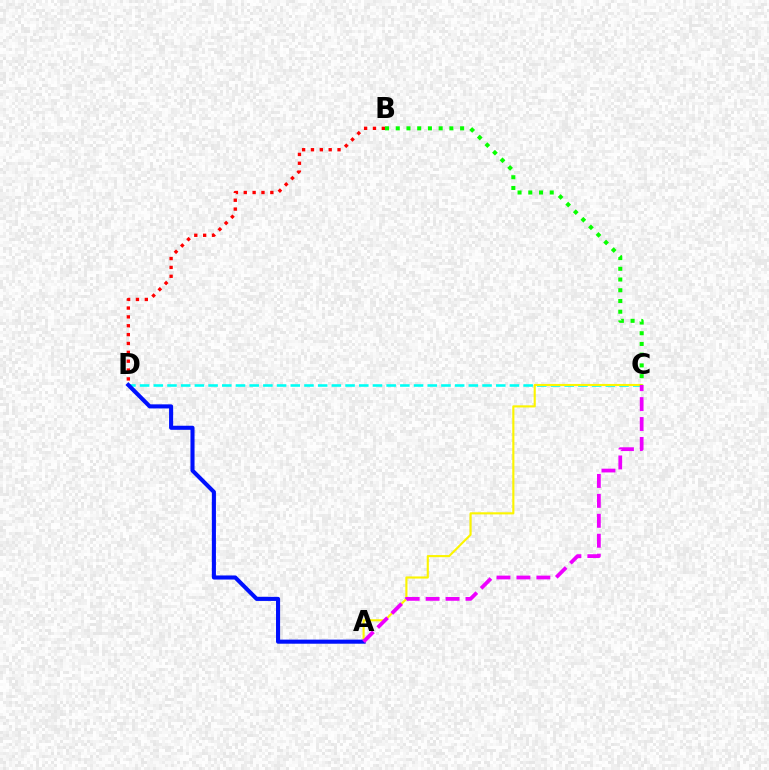{('C', 'D'): [{'color': '#00fff6', 'line_style': 'dashed', 'thickness': 1.86}], ('A', 'C'): [{'color': '#fcf500', 'line_style': 'solid', 'thickness': 1.53}, {'color': '#ee00ff', 'line_style': 'dashed', 'thickness': 2.71}], ('A', 'D'): [{'color': '#0010ff', 'line_style': 'solid', 'thickness': 2.94}], ('B', 'D'): [{'color': '#ff0000', 'line_style': 'dotted', 'thickness': 2.41}], ('B', 'C'): [{'color': '#08ff00', 'line_style': 'dotted', 'thickness': 2.91}]}